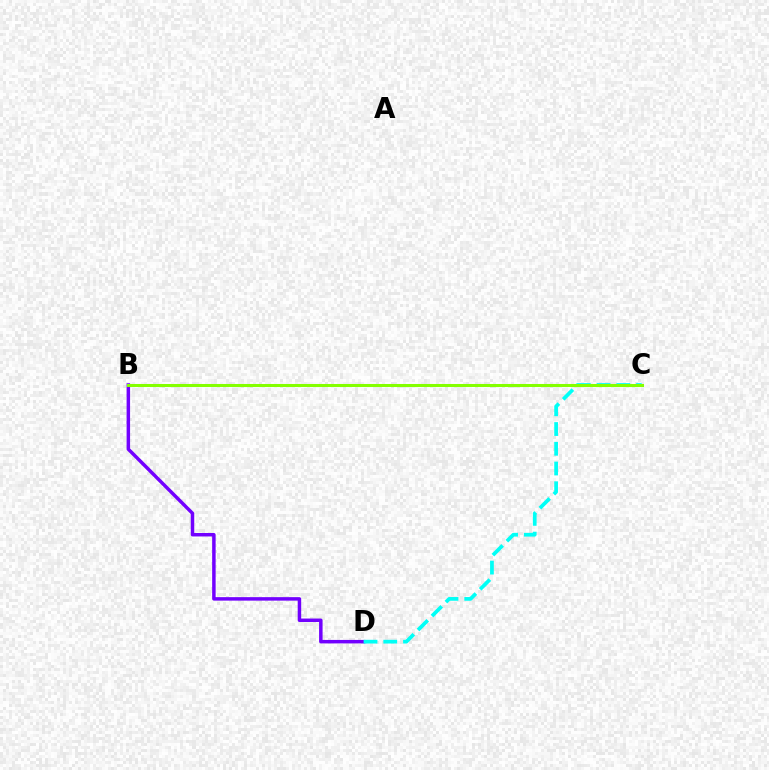{('B', 'D'): [{'color': '#7200ff', 'line_style': 'solid', 'thickness': 2.51}], ('C', 'D'): [{'color': '#00fff6', 'line_style': 'dashed', 'thickness': 2.68}], ('B', 'C'): [{'color': '#ff0000', 'line_style': 'dotted', 'thickness': 2.11}, {'color': '#84ff00', 'line_style': 'solid', 'thickness': 2.19}]}